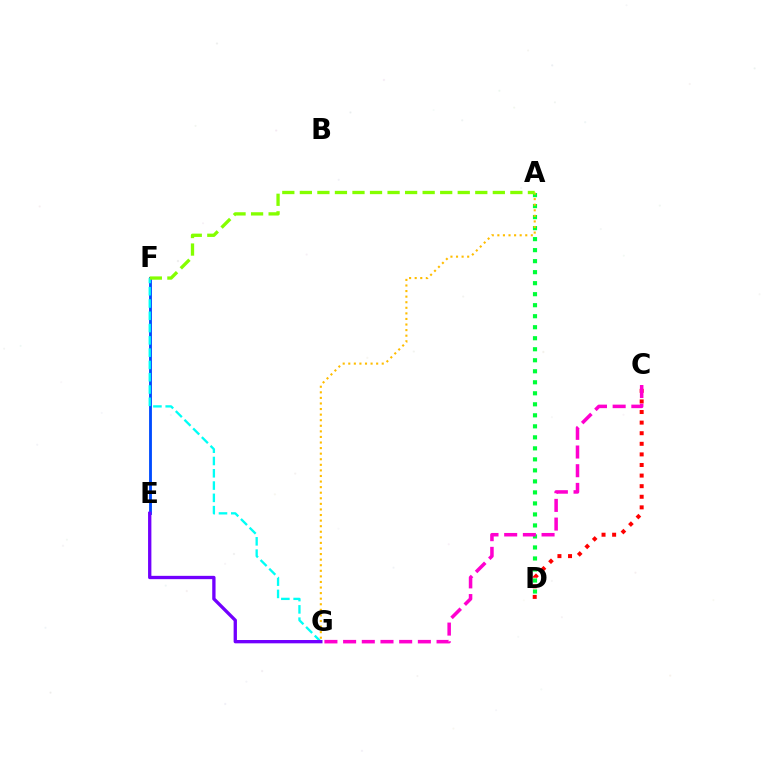{('E', 'F'): [{'color': '#004bff', 'line_style': 'solid', 'thickness': 2.05}], ('F', 'G'): [{'color': '#00fff6', 'line_style': 'dashed', 'thickness': 1.67}], ('C', 'D'): [{'color': '#ff0000', 'line_style': 'dotted', 'thickness': 2.88}], ('A', 'D'): [{'color': '#00ff39', 'line_style': 'dotted', 'thickness': 2.99}], ('A', 'G'): [{'color': '#ffbd00', 'line_style': 'dotted', 'thickness': 1.52}], ('E', 'G'): [{'color': '#7200ff', 'line_style': 'solid', 'thickness': 2.39}], ('A', 'F'): [{'color': '#84ff00', 'line_style': 'dashed', 'thickness': 2.38}], ('C', 'G'): [{'color': '#ff00cf', 'line_style': 'dashed', 'thickness': 2.54}]}